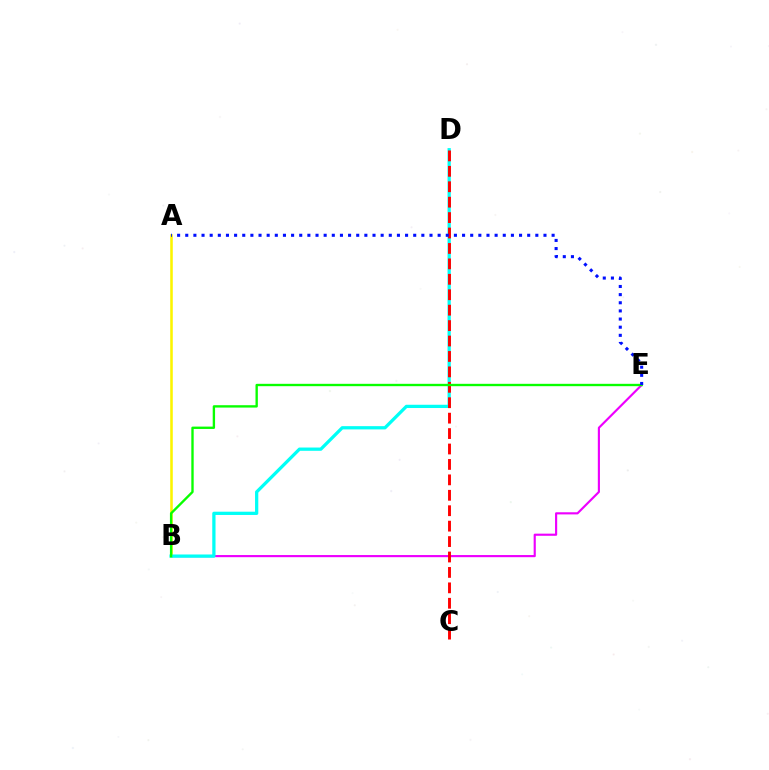{('B', 'E'): [{'color': '#ee00ff', 'line_style': 'solid', 'thickness': 1.55}, {'color': '#08ff00', 'line_style': 'solid', 'thickness': 1.7}], ('A', 'B'): [{'color': '#fcf500', 'line_style': 'solid', 'thickness': 1.85}], ('B', 'D'): [{'color': '#00fff6', 'line_style': 'solid', 'thickness': 2.35}], ('C', 'D'): [{'color': '#ff0000', 'line_style': 'dashed', 'thickness': 2.1}], ('A', 'E'): [{'color': '#0010ff', 'line_style': 'dotted', 'thickness': 2.21}]}